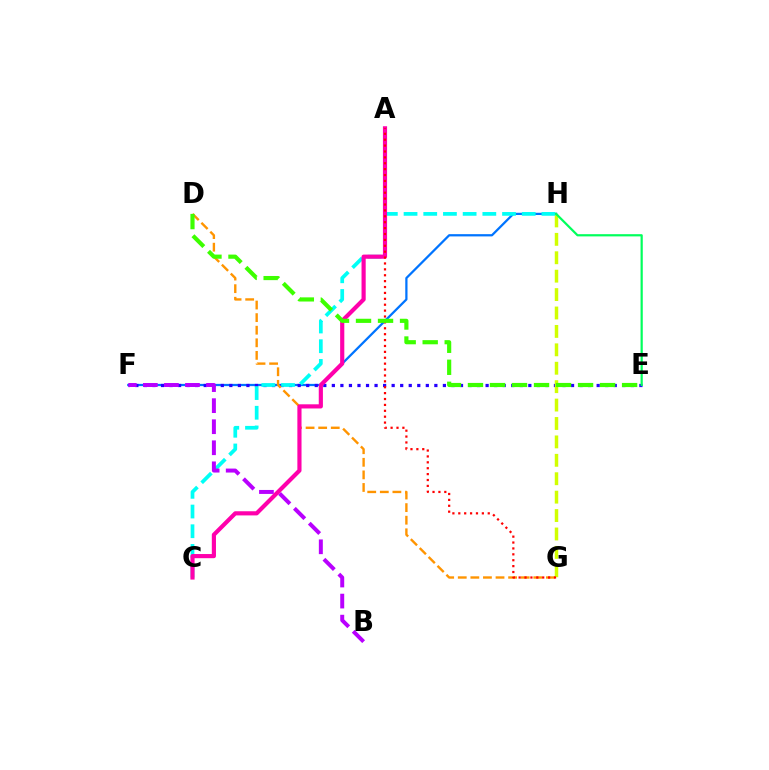{('F', 'H'): [{'color': '#0074ff', 'line_style': 'solid', 'thickness': 1.62}], ('E', 'F'): [{'color': '#2500ff', 'line_style': 'dotted', 'thickness': 2.32}], ('G', 'H'): [{'color': '#d1ff00', 'line_style': 'dashed', 'thickness': 2.5}], ('C', 'H'): [{'color': '#00fff6', 'line_style': 'dashed', 'thickness': 2.68}], ('E', 'H'): [{'color': '#00ff5c', 'line_style': 'solid', 'thickness': 1.59}], ('D', 'G'): [{'color': '#ff9400', 'line_style': 'dashed', 'thickness': 1.71}], ('B', 'F'): [{'color': '#b900ff', 'line_style': 'dashed', 'thickness': 2.86}], ('A', 'C'): [{'color': '#ff00ac', 'line_style': 'solid', 'thickness': 2.99}], ('A', 'G'): [{'color': '#ff0000', 'line_style': 'dotted', 'thickness': 1.6}], ('D', 'E'): [{'color': '#3dff00', 'line_style': 'dashed', 'thickness': 2.99}]}